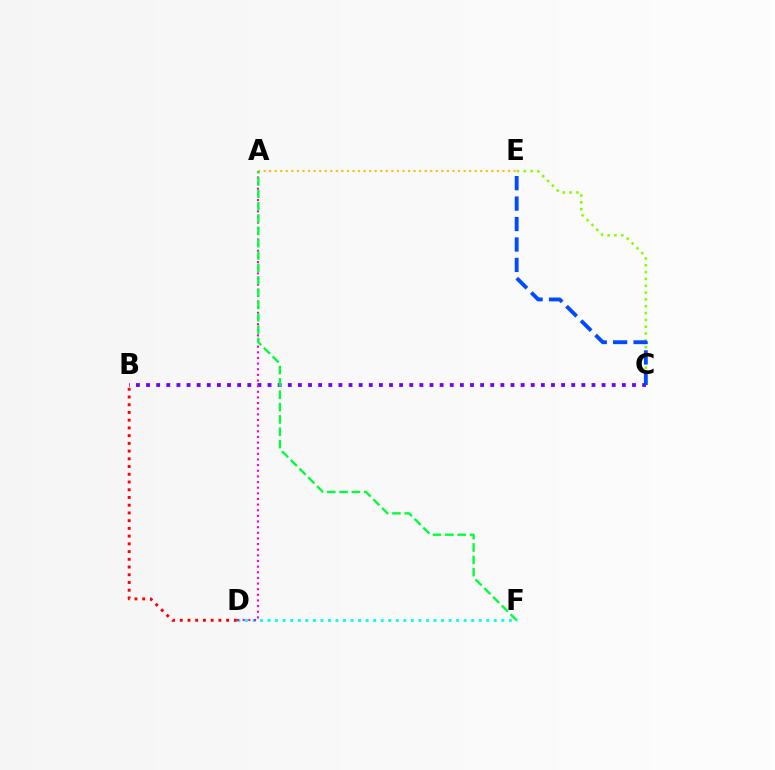{('C', 'E'): [{'color': '#84ff00', 'line_style': 'dotted', 'thickness': 1.86}, {'color': '#004bff', 'line_style': 'dashed', 'thickness': 2.78}], ('B', 'C'): [{'color': '#7200ff', 'line_style': 'dotted', 'thickness': 2.75}], ('D', 'F'): [{'color': '#00fff6', 'line_style': 'dotted', 'thickness': 2.05}], ('B', 'D'): [{'color': '#ff0000', 'line_style': 'dotted', 'thickness': 2.1}], ('A', 'E'): [{'color': '#ffbd00', 'line_style': 'dotted', 'thickness': 1.51}], ('A', 'D'): [{'color': '#ff00cf', 'line_style': 'dotted', 'thickness': 1.53}], ('A', 'F'): [{'color': '#00ff39', 'line_style': 'dashed', 'thickness': 1.68}]}